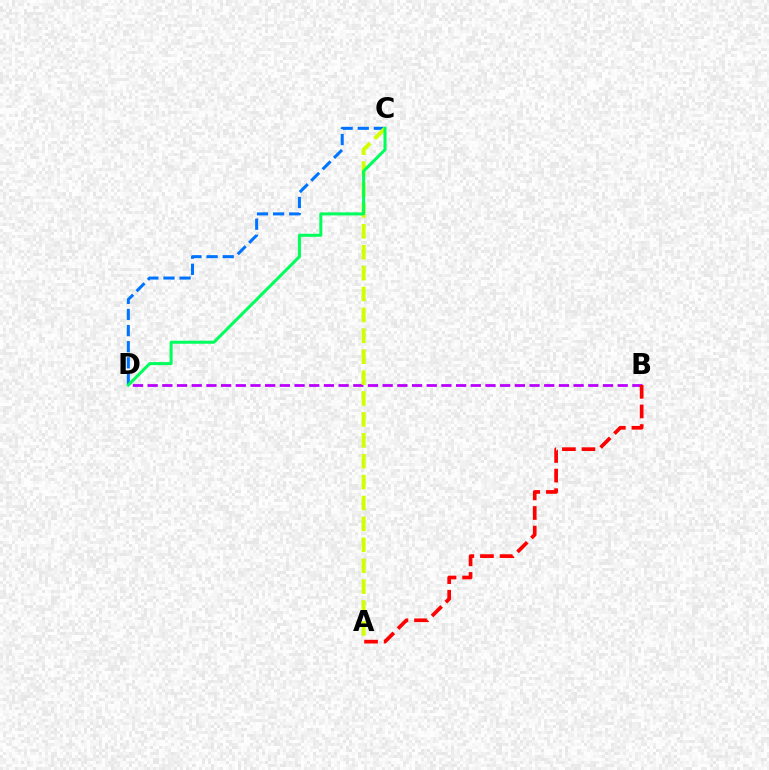{('B', 'D'): [{'color': '#b900ff', 'line_style': 'dashed', 'thickness': 2.0}], ('C', 'D'): [{'color': '#0074ff', 'line_style': 'dashed', 'thickness': 2.19}, {'color': '#00ff5c', 'line_style': 'solid', 'thickness': 2.18}], ('A', 'C'): [{'color': '#d1ff00', 'line_style': 'dashed', 'thickness': 2.84}], ('A', 'B'): [{'color': '#ff0000', 'line_style': 'dashed', 'thickness': 2.66}]}